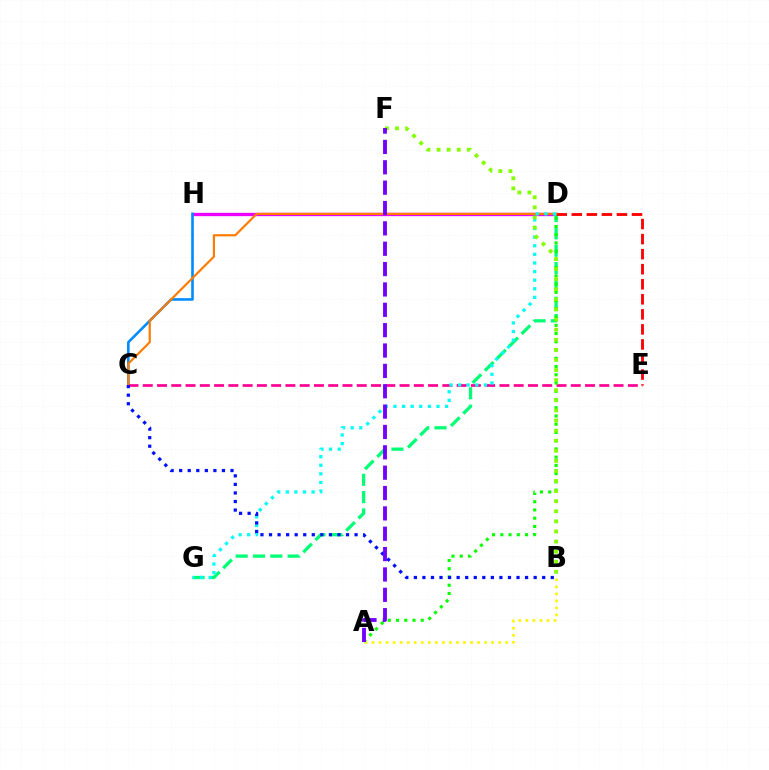{('D', 'H'): [{'color': '#ee00ff', 'line_style': 'solid', 'thickness': 2.38}], ('C', 'H'): [{'color': '#008cff', 'line_style': 'solid', 'thickness': 1.88}], ('C', 'E'): [{'color': '#ff0094', 'line_style': 'dashed', 'thickness': 1.94}], ('A', 'B'): [{'color': '#fcf500', 'line_style': 'dotted', 'thickness': 1.91}], ('D', 'G'): [{'color': '#00ff74', 'line_style': 'dashed', 'thickness': 2.35}, {'color': '#00fff6', 'line_style': 'dotted', 'thickness': 2.34}], ('D', 'E'): [{'color': '#ff0000', 'line_style': 'dashed', 'thickness': 2.04}], ('C', 'D'): [{'color': '#ff7c00', 'line_style': 'solid', 'thickness': 1.58}], ('A', 'D'): [{'color': '#08ff00', 'line_style': 'dotted', 'thickness': 2.24}], ('B', 'C'): [{'color': '#0010ff', 'line_style': 'dotted', 'thickness': 2.32}], ('B', 'F'): [{'color': '#84ff00', 'line_style': 'dotted', 'thickness': 2.74}], ('A', 'F'): [{'color': '#7200ff', 'line_style': 'dashed', 'thickness': 2.77}]}